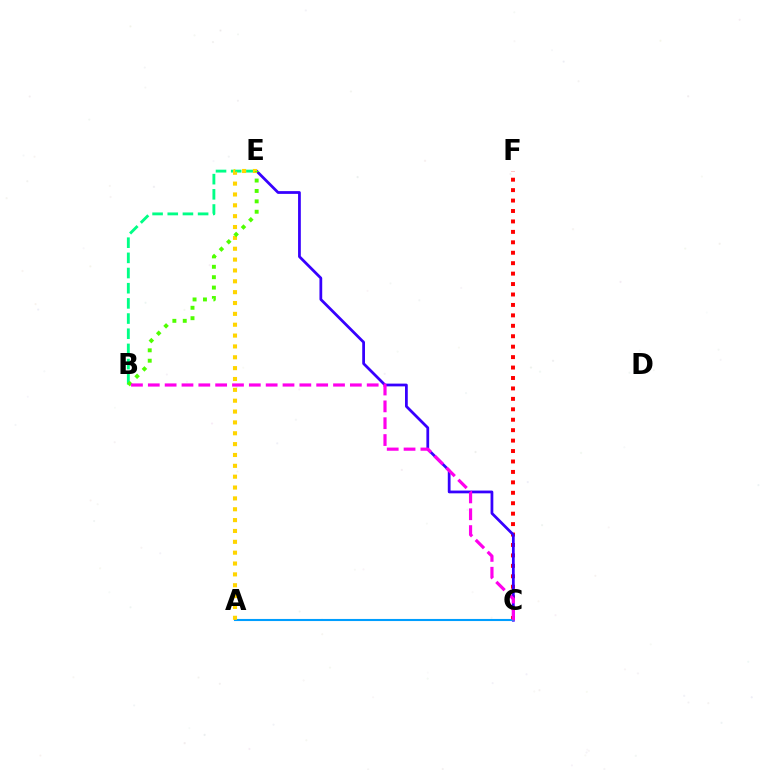{('C', 'F'): [{'color': '#ff0000', 'line_style': 'dotted', 'thickness': 2.84}], ('C', 'E'): [{'color': '#3700ff', 'line_style': 'solid', 'thickness': 1.99}], ('B', 'E'): [{'color': '#00ff86', 'line_style': 'dashed', 'thickness': 2.06}, {'color': '#4fff00', 'line_style': 'dotted', 'thickness': 2.82}], ('A', 'C'): [{'color': '#009eff', 'line_style': 'solid', 'thickness': 1.51}], ('A', 'E'): [{'color': '#ffd500', 'line_style': 'dotted', 'thickness': 2.95}], ('B', 'C'): [{'color': '#ff00ed', 'line_style': 'dashed', 'thickness': 2.29}]}